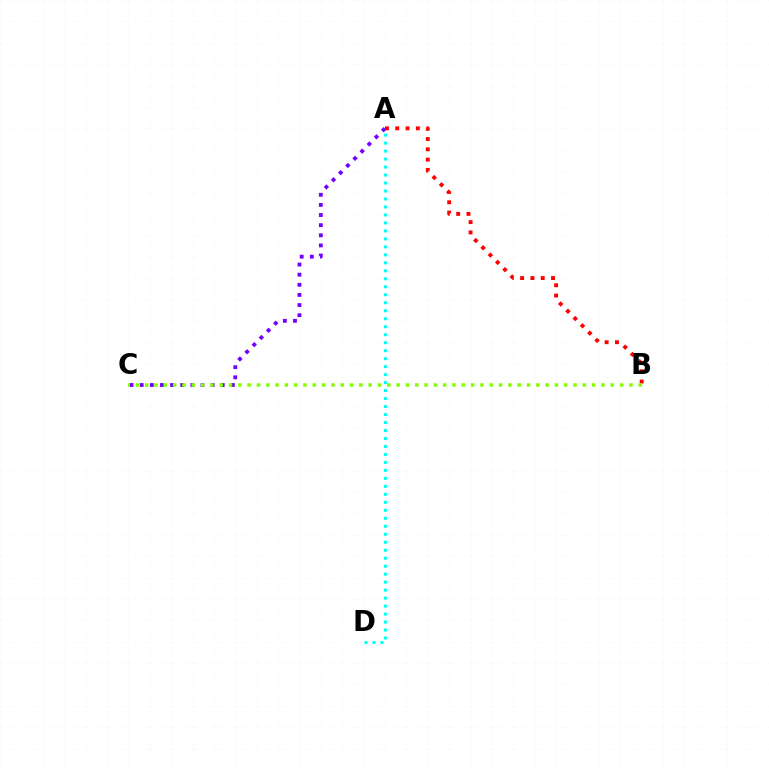{('A', 'C'): [{'color': '#7200ff', 'line_style': 'dotted', 'thickness': 2.75}], ('A', 'D'): [{'color': '#00fff6', 'line_style': 'dotted', 'thickness': 2.17}], ('A', 'B'): [{'color': '#ff0000', 'line_style': 'dotted', 'thickness': 2.8}], ('B', 'C'): [{'color': '#84ff00', 'line_style': 'dotted', 'thickness': 2.53}]}